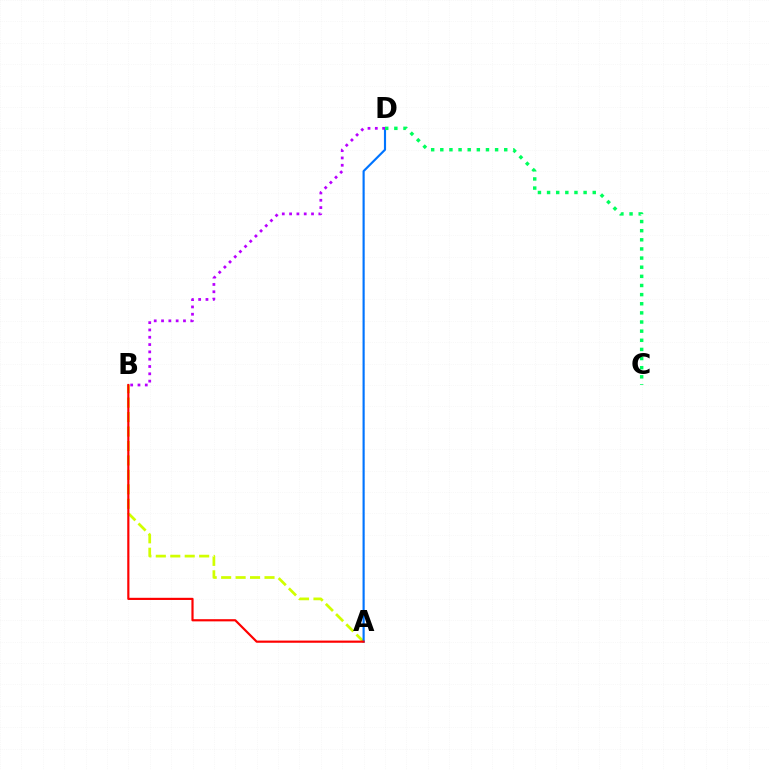{('A', 'B'): [{'color': '#d1ff00', 'line_style': 'dashed', 'thickness': 1.96}, {'color': '#ff0000', 'line_style': 'solid', 'thickness': 1.57}], ('A', 'D'): [{'color': '#0074ff', 'line_style': 'solid', 'thickness': 1.55}], ('B', 'D'): [{'color': '#b900ff', 'line_style': 'dotted', 'thickness': 1.99}], ('C', 'D'): [{'color': '#00ff5c', 'line_style': 'dotted', 'thickness': 2.48}]}